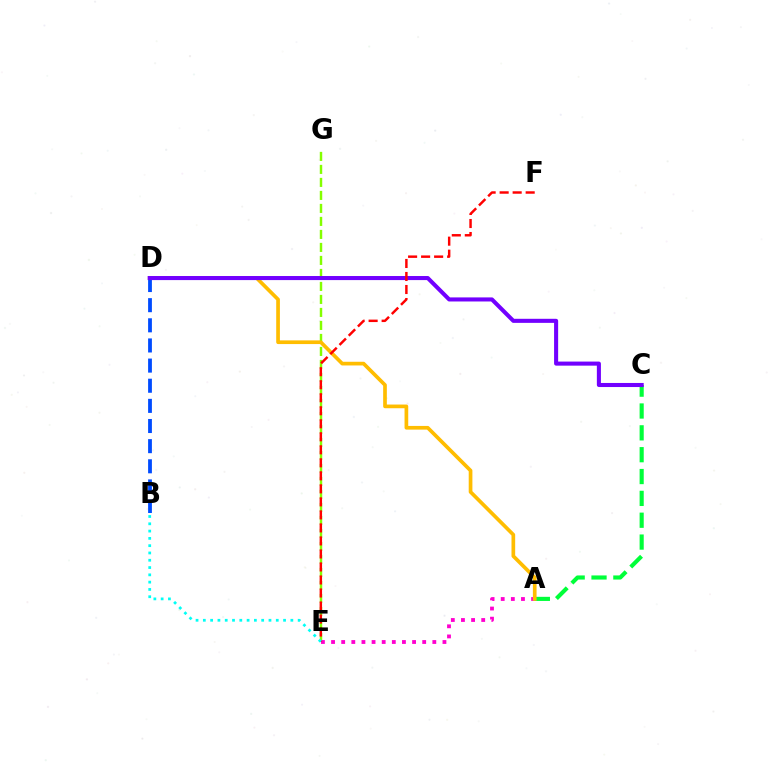{('E', 'G'): [{'color': '#84ff00', 'line_style': 'dashed', 'thickness': 1.77}], ('A', 'E'): [{'color': '#ff00cf', 'line_style': 'dotted', 'thickness': 2.75}], ('B', 'D'): [{'color': '#004bff', 'line_style': 'dashed', 'thickness': 2.74}], ('A', 'C'): [{'color': '#00ff39', 'line_style': 'dashed', 'thickness': 2.97}], ('A', 'D'): [{'color': '#ffbd00', 'line_style': 'solid', 'thickness': 2.66}], ('C', 'D'): [{'color': '#7200ff', 'line_style': 'solid', 'thickness': 2.93}], ('E', 'F'): [{'color': '#ff0000', 'line_style': 'dashed', 'thickness': 1.77}], ('B', 'E'): [{'color': '#00fff6', 'line_style': 'dotted', 'thickness': 1.98}]}